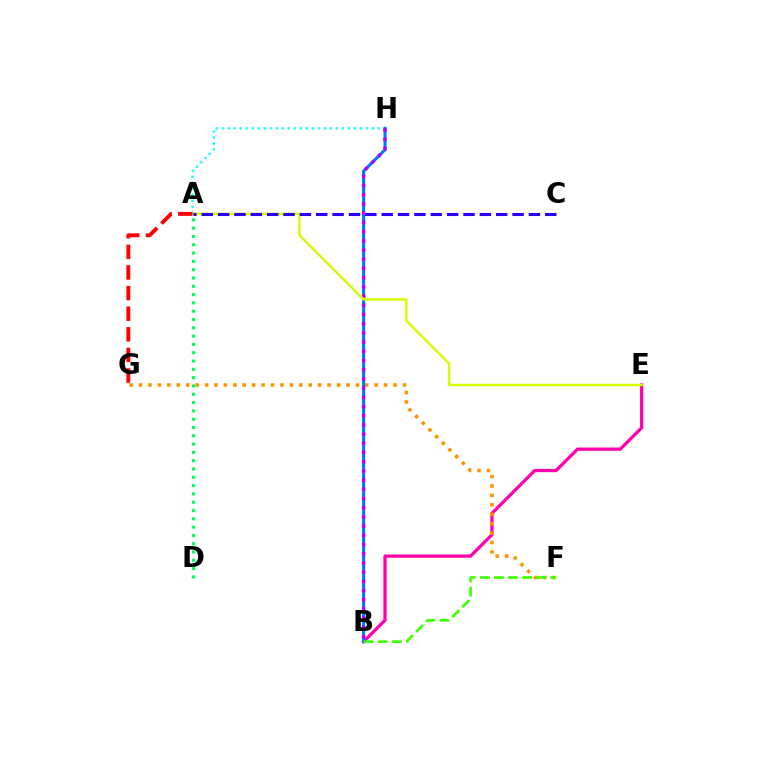{('B', 'E'): [{'color': '#ff00ac', 'line_style': 'solid', 'thickness': 2.34}], ('A', 'H'): [{'color': '#00fff6', 'line_style': 'dotted', 'thickness': 1.63}], ('F', 'G'): [{'color': '#ff9400', 'line_style': 'dotted', 'thickness': 2.56}], ('B', 'H'): [{'color': '#0074ff', 'line_style': 'solid', 'thickness': 2.17}, {'color': '#b900ff', 'line_style': 'dotted', 'thickness': 2.5}], ('A', 'E'): [{'color': '#d1ff00', 'line_style': 'solid', 'thickness': 1.76}], ('A', 'G'): [{'color': '#ff0000', 'line_style': 'dashed', 'thickness': 2.8}], ('B', 'F'): [{'color': '#3dff00', 'line_style': 'dashed', 'thickness': 1.92}], ('A', 'D'): [{'color': '#00ff5c', 'line_style': 'dotted', 'thickness': 2.26}], ('A', 'C'): [{'color': '#2500ff', 'line_style': 'dashed', 'thickness': 2.22}]}